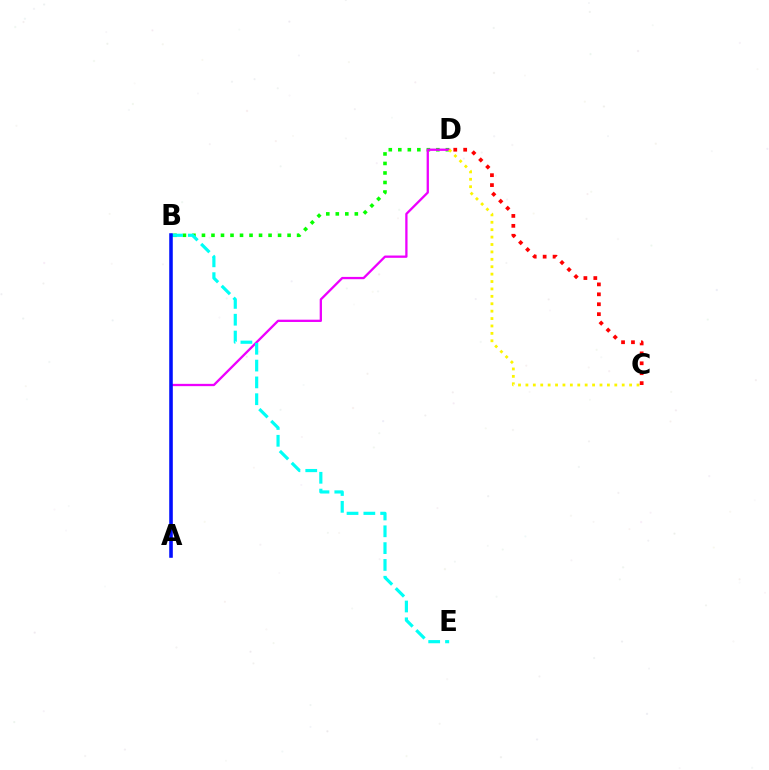{('B', 'D'): [{'color': '#08ff00', 'line_style': 'dotted', 'thickness': 2.58}], ('A', 'D'): [{'color': '#ee00ff', 'line_style': 'solid', 'thickness': 1.65}], ('B', 'E'): [{'color': '#00fff6', 'line_style': 'dashed', 'thickness': 2.28}], ('A', 'B'): [{'color': '#0010ff', 'line_style': 'solid', 'thickness': 2.55}], ('C', 'D'): [{'color': '#fcf500', 'line_style': 'dotted', 'thickness': 2.01}, {'color': '#ff0000', 'line_style': 'dotted', 'thickness': 2.7}]}